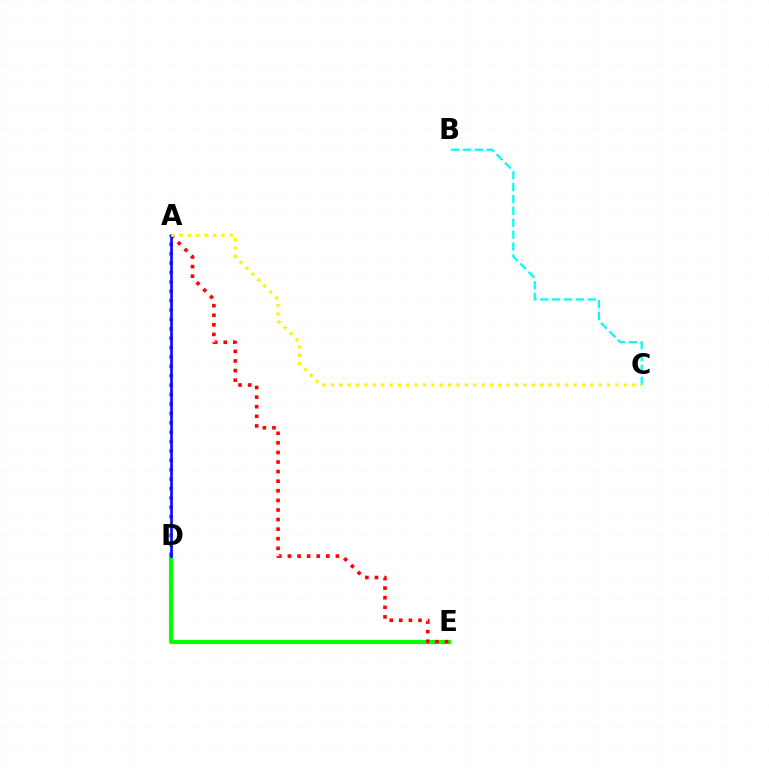{('D', 'E'): [{'color': '#08ff00', 'line_style': 'solid', 'thickness': 2.99}], ('A', 'E'): [{'color': '#ff0000', 'line_style': 'dotted', 'thickness': 2.61}], ('A', 'D'): [{'color': '#ee00ff', 'line_style': 'dotted', 'thickness': 2.55}, {'color': '#0010ff', 'line_style': 'solid', 'thickness': 1.92}], ('B', 'C'): [{'color': '#00fff6', 'line_style': 'dashed', 'thickness': 1.61}], ('A', 'C'): [{'color': '#fcf500', 'line_style': 'dotted', 'thickness': 2.27}]}